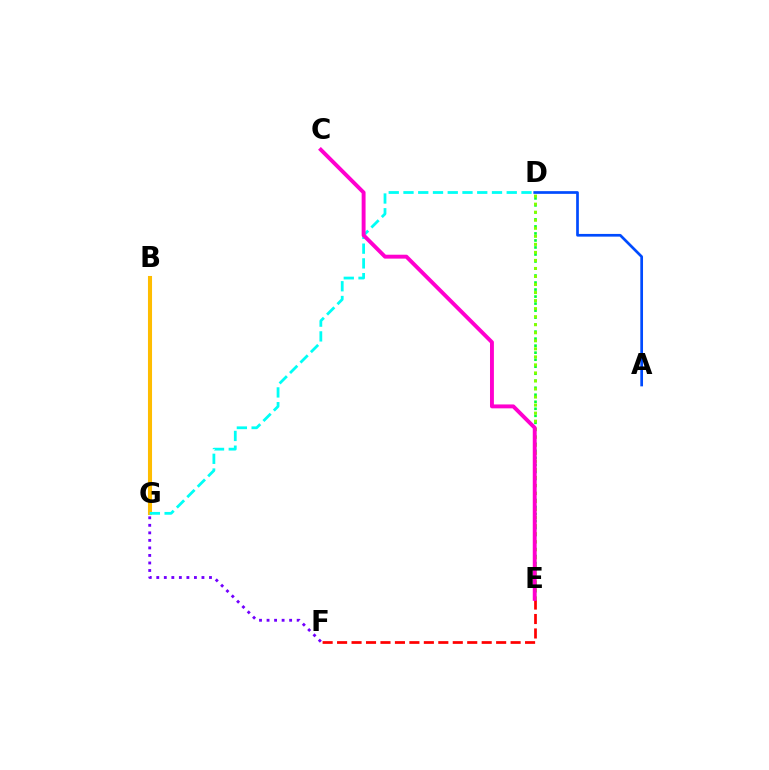{('B', 'G'): [{'color': '#ffbd00', 'line_style': 'solid', 'thickness': 2.94}], ('D', 'E'): [{'color': '#00ff39', 'line_style': 'dotted', 'thickness': 1.91}, {'color': '#84ff00', 'line_style': 'dotted', 'thickness': 2.18}], ('E', 'F'): [{'color': '#ff0000', 'line_style': 'dashed', 'thickness': 1.96}], ('D', 'G'): [{'color': '#00fff6', 'line_style': 'dashed', 'thickness': 2.0}], ('A', 'D'): [{'color': '#004bff', 'line_style': 'solid', 'thickness': 1.95}], ('F', 'G'): [{'color': '#7200ff', 'line_style': 'dotted', 'thickness': 2.05}], ('C', 'E'): [{'color': '#ff00cf', 'line_style': 'solid', 'thickness': 2.81}]}